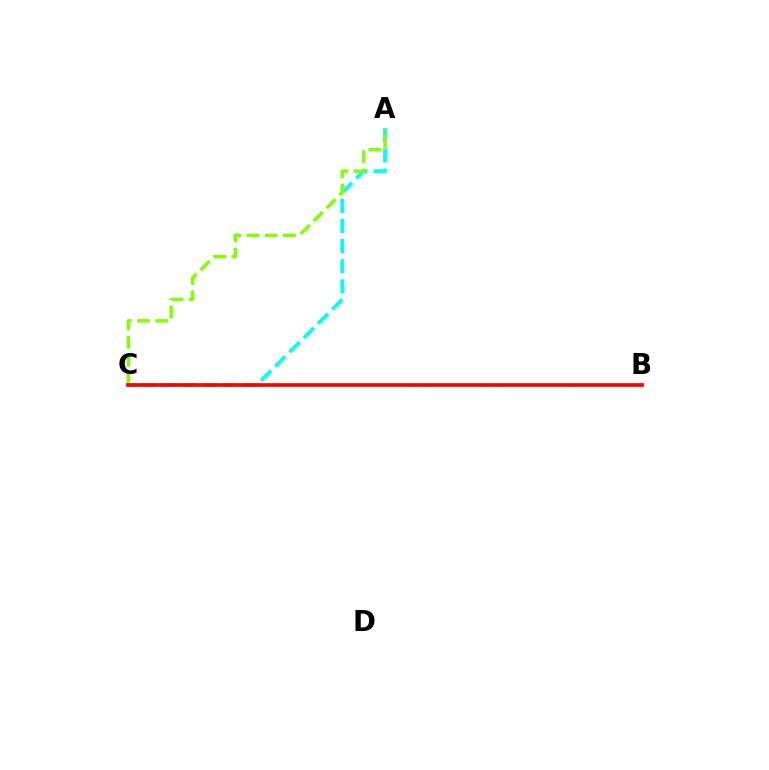{('A', 'C'): [{'color': '#00fff6', 'line_style': 'dashed', 'thickness': 2.74}, {'color': '#84ff00', 'line_style': 'dashed', 'thickness': 2.48}], ('B', 'C'): [{'color': '#7200ff', 'line_style': 'dotted', 'thickness': 1.5}, {'color': '#ff0000', 'line_style': 'solid', 'thickness': 2.64}]}